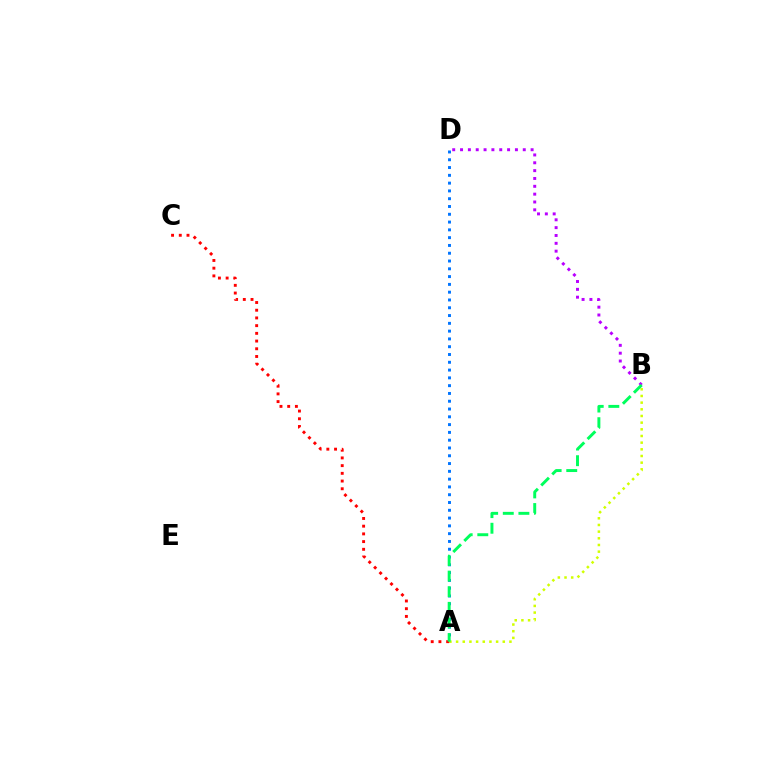{('A', 'D'): [{'color': '#0074ff', 'line_style': 'dotted', 'thickness': 2.12}], ('A', 'B'): [{'color': '#d1ff00', 'line_style': 'dotted', 'thickness': 1.81}, {'color': '#00ff5c', 'line_style': 'dashed', 'thickness': 2.12}], ('A', 'C'): [{'color': '#ff0000', 'line_style': 'dotted', 'thickness': 2.1}], ('B', 'D'): [{'color': '#b900ff', 'line_style': 'dotted', 'thickness': 2.13}]}